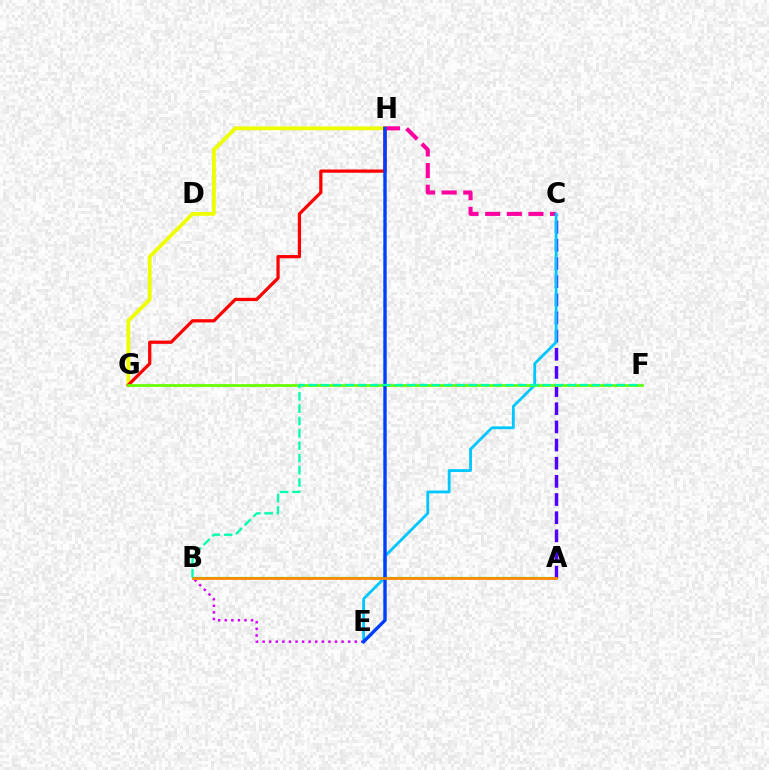{('C', 'H'): [{'color': '#ff00a0', 'line_style': 'dashed', 'thickness': 2.94}], ('B', 'E'): [{'color': '#d600ff', 'line_style': 'dotted', 'thickness': 1.79}], ('A', 'B'): [{'color': '#00ff27', 'line_style': 'solid', 'thickness': 1.55}, {'color': '#ff8800', 'line_style': 'solid', 'thickness': 1.97}], ('G', 'H'): [{'color': '#eeff00', 'line_style': 'solid', 'thickness': 2.73}, {'color': '#ff0000', 'line_style': 'solid', 'thickness': 2.33}], ('A', 'C'): [{'color': '#4f00ff', 'line_style': 'dashed', 'thickness': 2.47}], ('C', 'E'): [{'color': '#00c7ff', 'line_style': 'solid', 'thickness': 2.02}], ('F', 'G'): [{'color': '#66ff00', 'line_style': 'solid', 'thickness': 1.97}], ('E', 'H'): [{'color': '#003fff', 'line_style': 'solid', 'thickness': 2.44}], ('B', 'F'): [{'color': '#00ffaf', 'line_style': 'dashed', 'thickness': 1.67}]}